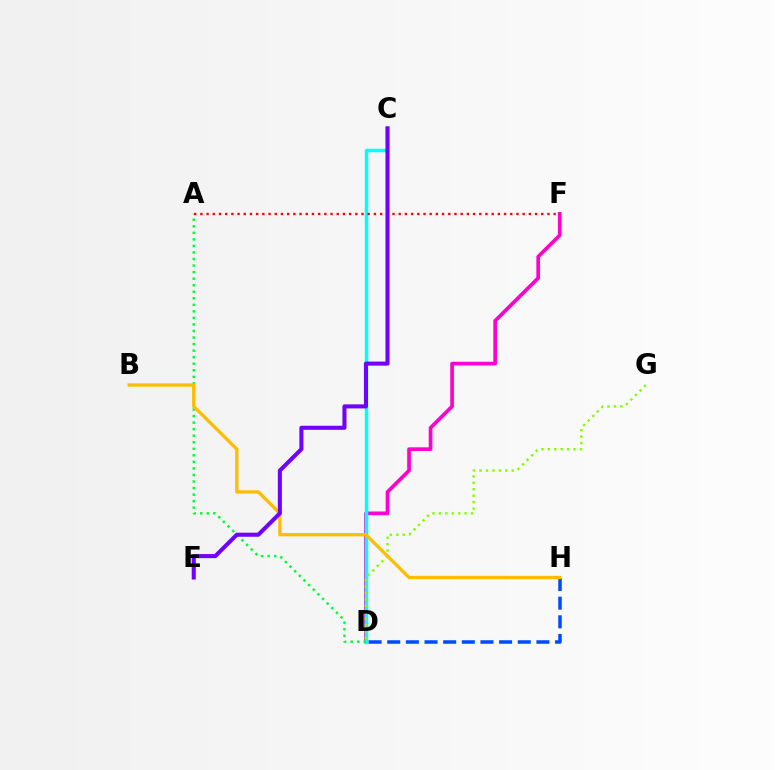{('D', 'F'): [{'color': '#ff00cf', 'line_style': 'solid', 'thickness': 2.65}], ('C', 'D'): [{'color': '#00fff6', 'line_style': 'solid', 'thickness': 2.51}], ('A', 'D'): [{'color': '#00ff39', 'line_style': 'dotted', 'thickness': 1.78}], ('A', 'F'): [{'color': '#ff0000', 'line_style': 'dotted', 'thickness': 1.68}], ('D', 'G'): [{'color': '#84ff00', 'line_style': 'dotted', 'thickness': 1.74}], ('D', 'H'): [{'color': '#004bff', 'line_style': 'dashed', 'thickness': 2.53}], ('B', 'H'): [{'color': '#ffbd00', 'line_style': 'solid', 'thickness': 2.38}], ('C', 'E'): [{'color': '#7200ff', 'line_style': 'solid', 'thickness': 2.92}]}